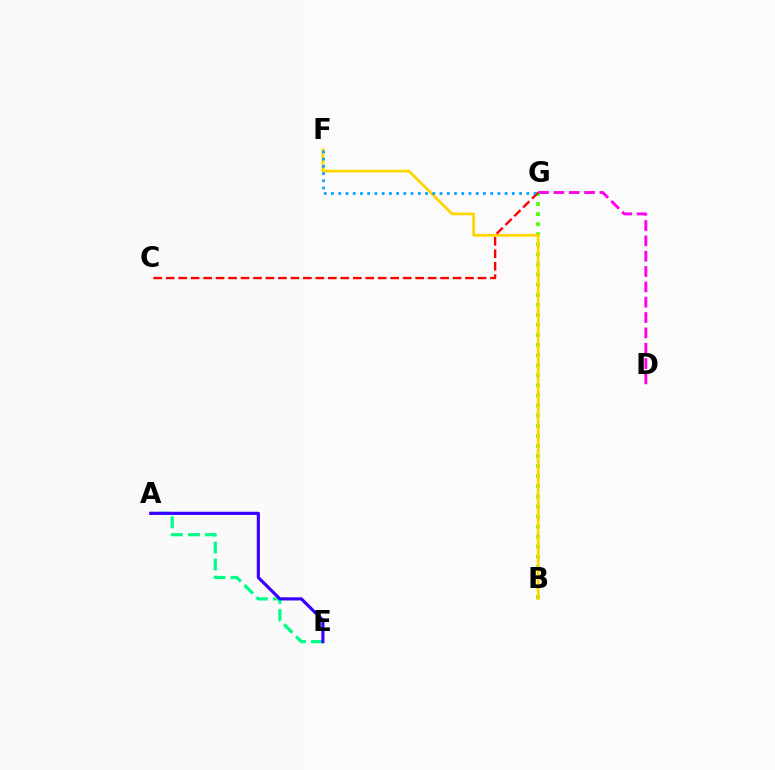{('A', 'E'): [{'color': '#00ff86', 'line_style': 'dashed', 'thickness': 2.32}, {'color': '#3700ff', 'line_style': 'solid', 'thickness': 2.26}], ('D', 'G'): [{'color': '#ff00ed', 'line_style': 'dashed', 'thickness': 2.08}], ('B', 'G'): [{'color': '#4fff00', 'line_style': 'dotted', 'thickness': 2.74}], ('B', 'F'): [{'color': '#ffd500', 'line_style': 'solid', 'thickness': 1.99}], ('C', 'G'): [{'color': '#ff0000', 'line_style': 'dashed', 'thickness': 1.69}], ('F', 'G'): [{'color': '#009eff', 'line_style': 'dotted', 'thickness': 1.97}]}